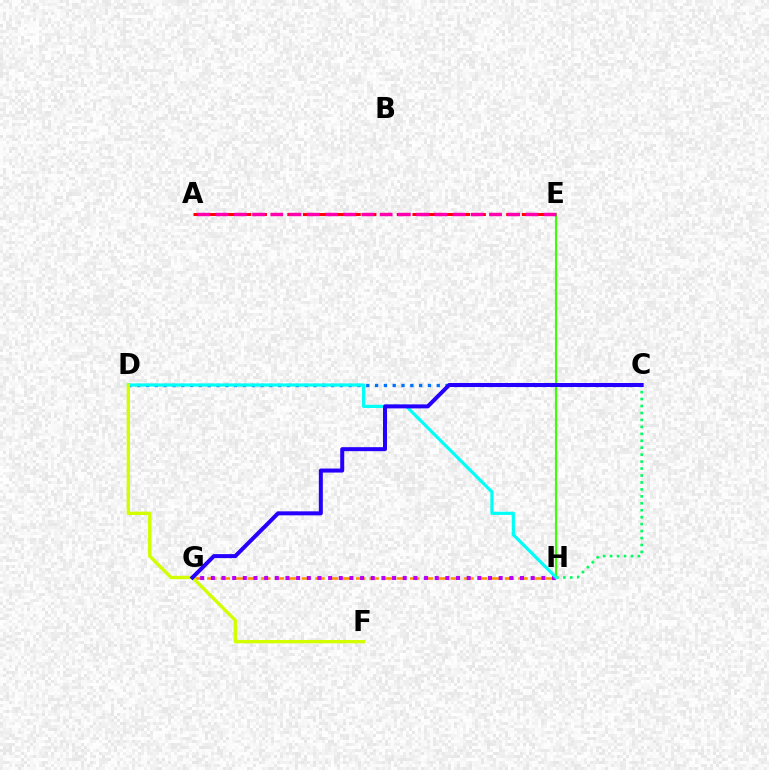{('G', 'H'): [{'color': '#ff9400', 'line_style': 'dashed', 'thickness': 1.84}, {'color': '#b900ff', 'line_style': 'dotted', 'thickness': 2.9}], ('C', 'D'): [{'color': '#0074ff', 'line_style': 'dotted', 'thickness': 2.39}], ('A', 'E'): [{'color': '#ff0000', 'line_style': 'dashed', 'thickness': 2.12}, {'color': '#ff00ac', 'line_style': 'dashed', 'thickness': 2.48}], ('C', 'H'): [{'color': '#00ff5c', 'line_style': 'dotted', 'thickness': 1.89}], ('E', 'H'): [{'color': '#3dff00', 'line_style': 'solid', 'thickness': 1.54}], ('D', 'H'): [{'color': '#00fff6', 'line_style': 'solid', 'thickness': 2.29}], ('D', 'F'): [{'color': '#d1ff00', 'line_style': 'solid', 'thickness': 2.41}], ('C', 'G'): [{'color': '#2500ff', 'line_style': 'solid', 'thickness': 2.88}]}